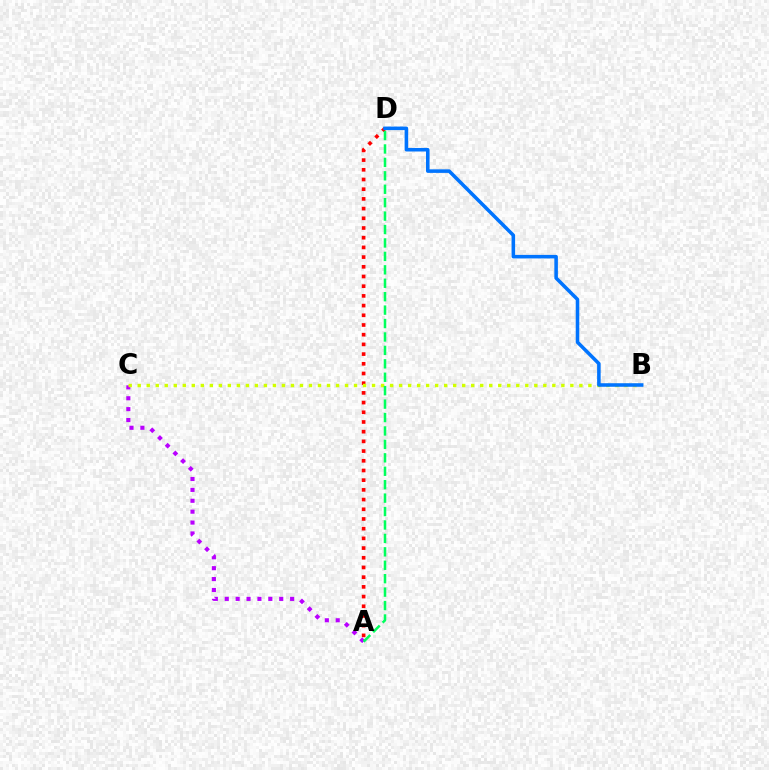{('A', 'C'): [{'color': '#b900ff', 'line_style': 'dotted', 'thickness': 2.96}], ('A', 'D'): [{'color': '#ff0000', 'line_style': 'dotted', 'thickness': 2.64}, {'color': '#00ff5c', 'line_style': 'dashed', 'thickness': 1.82}], ('B', 'C'): [{'color': '#d1ff00', 'line_style': 'dotted', 'thickness': 2.45}], ('B', 'D'): [{'color': '#0074ff', 'line_style': 'solid', 'thickness': 2.55}]}